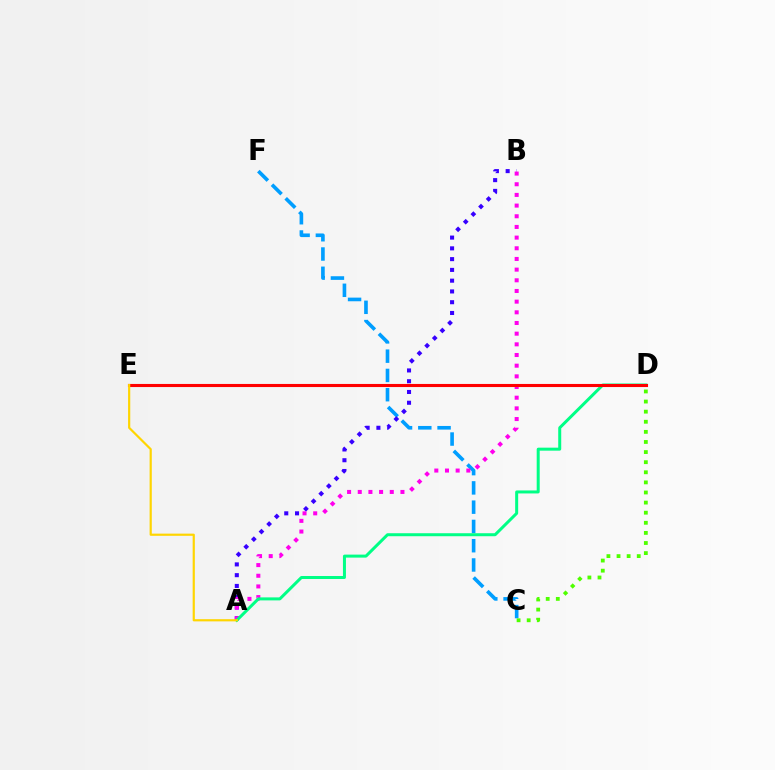{('C', 'F'): [{'color': '#009eff', 'line_style': 'dashed', 'thickness': 2.62}], ('A', 'B'): [{'color': '#3700ff', 'line_style': 'dotted', 'thickness': 2.93}, {'color': '#ff00ed', 'line_style': 'dotted', 'thickness': 2.9}], ('A', 'D'): [{'color': '#00ff86', 'line_style': 'solid', 'thickness': 2.16}], ('C', 'D'): [{'color': '#4fff00', 'line_style': 'dotted', 'thickness': 2.75}], ('D', 'E'): [{'color': '#ff0000', 'line_style': 'solid', 'thickness': 2.23}], ('A', 'E'): [{'color': '#ffd500', 'line_style': 'solid', 'thickness': 1.58}]}